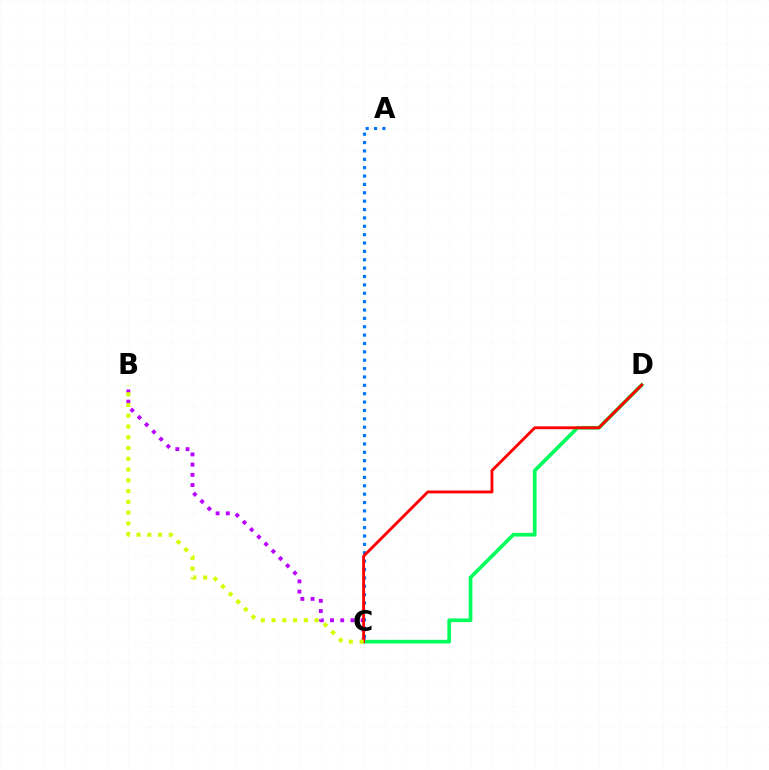{('B', 'C'): [{'color': '#b900ff', 'line_style': 'dotted', 'thickness': 2.77}, {'color': '#d1ff00', 'line_style': 'dotted', 'thickness': 2.92}], ('A', 'C'): [{'color': '#0074ff', 'line_style': 'dotted', 'thickness': 2.27}], ('C', 'D'): [{'color': '#00ff5c', 'line_style': 'solid', 'thickness': 2.65}, {'color': '#ff0000', 'line_style': 'solid', 'thickness': 2.08}]}